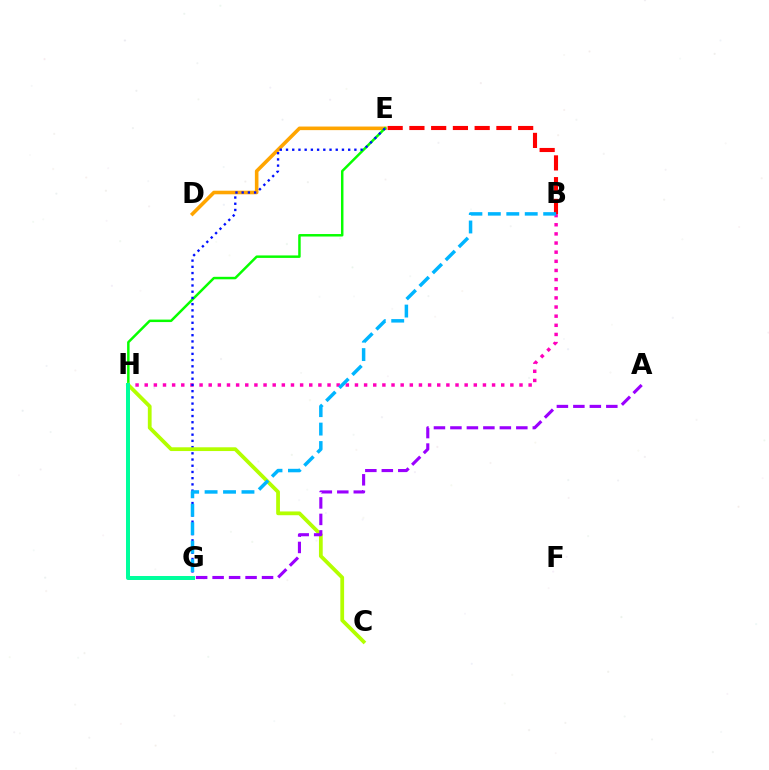{('B', 'H'): [{'color': '#ff00bd', 'line_style': 'dotted', 'thickness': 2.48}], ('D', 'E'): [{'color': '#ffa500', 'line_style': 'solid', 'thickness': 2.59}], ('E', 'H'): [{'color': '#08ff00', 'line_style': 'solid', 'thickness': 1.79}], ('B', 'E'): [{'color': '#ff0000', 'line_style': 'dashed', 'thickness': 2.95}], ('E', 'G'): [{'color': '#0010ff', 'line_style': 'dotted', 'thickness': 1.69}], ('C', 'H'): [{'color': '#b3ff00', 'line_style': 'solid', 'thickness': 2.71}], ('G', 'H'): [{'color': '#00ff9d', 'line_style': 'solid', 'thickness': 2.88}], ('A', 'G'): [{'color': '#9b00ff', 'line_style': 'dashed', 'thickness': 2.24}], ('B', 'G'): [{'color': '#00b5ff', 'line_style': 'dashed', 'thickness': 2.51}]}